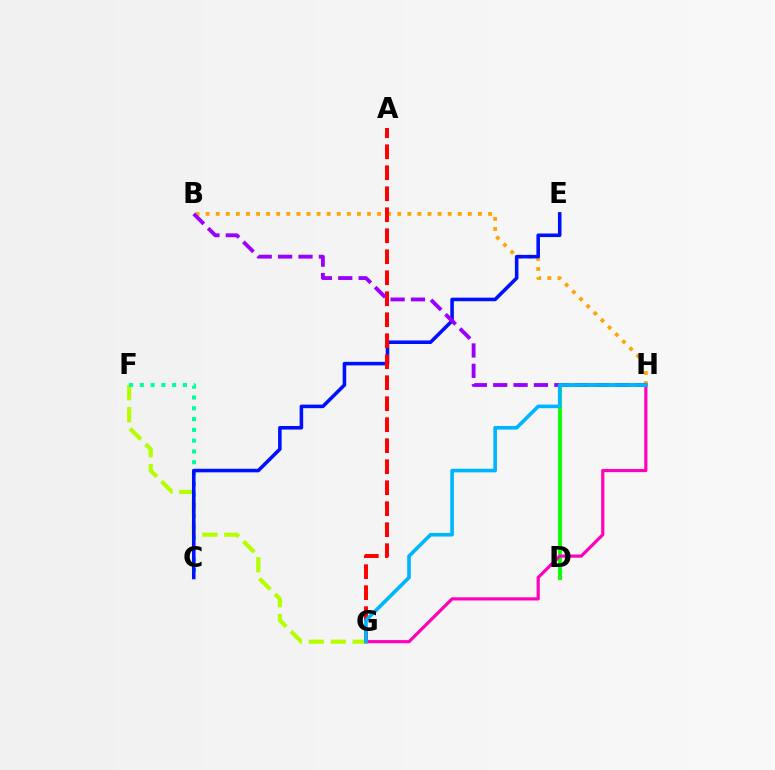{('D', 'H'): [{'color': '#08ff00', 'line_style': 'solid', 'thickness': 2.77}], ('B', 'H'): [{'color': '#ffa500', 'line_style': 'dotted', 'thickness': 2.74}, {'color': '#9b00ff', 'line_style': 'dashed', 'thickness': 2.77}], ('F', 'G'): [{'color': '#b3ff00', 'line_style': 'dashed', 'thickness': 2.98}], ('G', 'H'): [{'color': '#ff00bd', 'line_style': 'solid', 'thickness': 2.28}, {'color': '#00b5ff', 'line_style': 'solid', 'thickness': 2.62}], ('C', 'F'): [{'color': '#00ff9d', 'line_style': 'dotted', 'thickness': 2.93}], ('C', 'E'): [{'color': '#0010ff', 'line_style': 'solid', 'thickness': 2.56}], ('A', 'G'): [{'color': '#ff0000', 'line_style': 'dashed', 'thickness': 2.85}]}